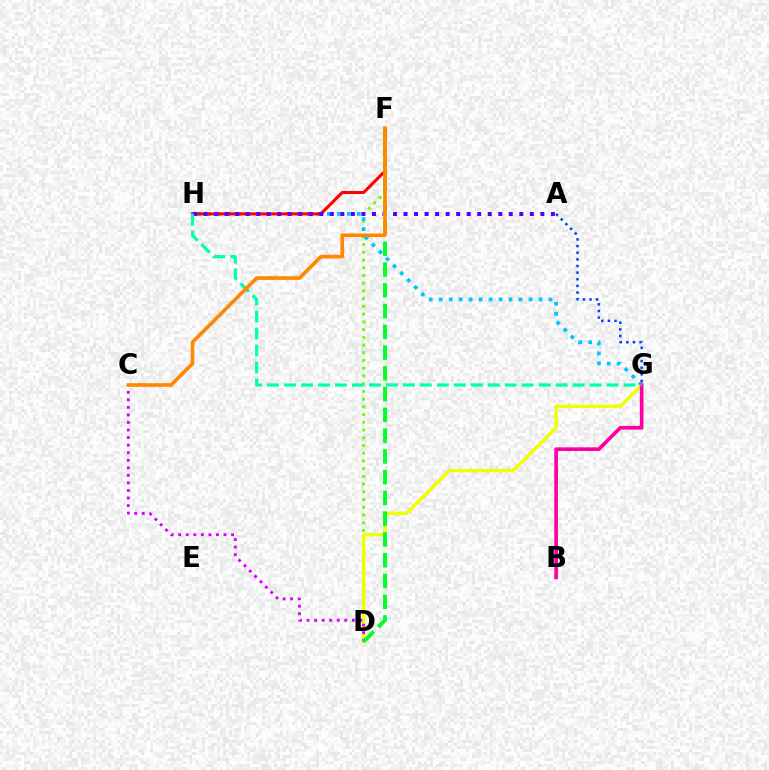{('D', 'F'): [{'color': '#66ff00', 'line_style': 'dotted', 'thickness': 2.1}, {'color': '#00ff27', 'line_style': 'dashed', 'thickness': 2.82}], ('G', 'H'): [{'color': '#00c7ff', 'line_style': 'dotted', 'thickness': 2.71}, {'color': '#00ffaf', 'line_style': 'dashed', 'thickness': 2.31}], ('F', 'H'): [{'color': '#ff0000', 'line_style': 'solid', 'thickness': 2.2}], ('D', 'G'): [{'color': '#eeff00', 'line_style': 'solid', 'thickness': 2.42}], ('C', 'D'): [{'color': '#d600ff', 'line_style': 'dotted', 'thickness': 2.05}], ('A', 'G'): [{'color': '#003fff', 'line_style': 'dotted', 'thickness': 1.8}], ('B', 'G'): [{'color': '#ff00a0', 'line_style': 'solid', 'thickness': 2.63}], ('A', 'H'): [{'color': '#4f00ff', 'line_style': 'dotted', 'thickness': 2.86}], ('C', 'F'): [{'color': '#ff8800', 'line_style': 'solid', 'thickness': 2.63}]}